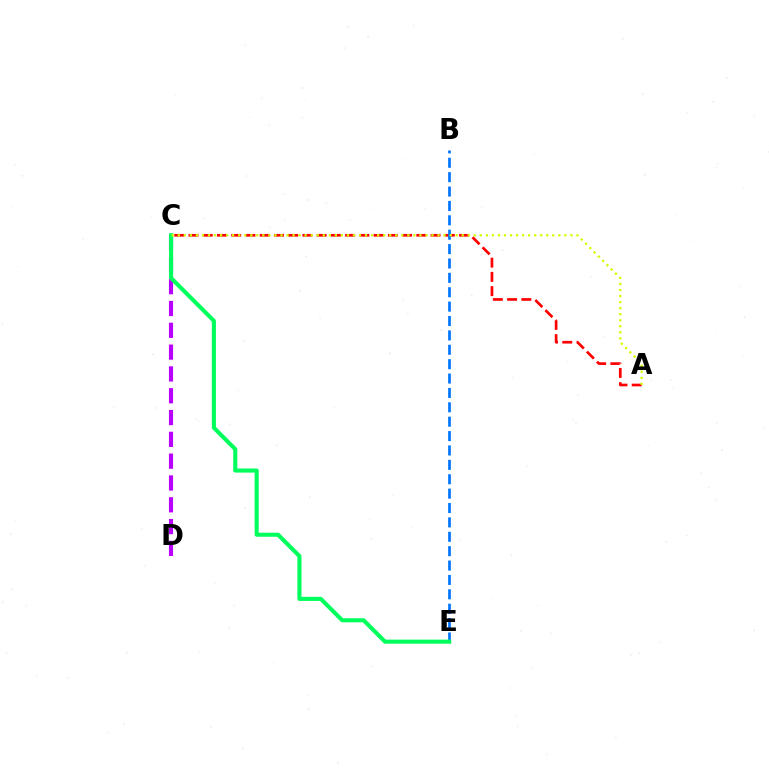{('C', 'D'): [{'color': '#b900ff', 'line_style': 'dashed', 'thickness': 2.96}], ('A', 'C'): [{'color': '#ff0000', 'line_style': 'dashed', 'thickness': 1.93}, {'color': '#d1ff00', 'line_style': 'dotted', 'thickness': 1.64}], ('B', 'E'): [{'color': '#0074ff', 'line_style': 'dashed', 'thickness': 1.95}], ('C', 'E'): [{'color': '#00ff5c', 'line_style': 'solid', 'thickness': 2.94}]}